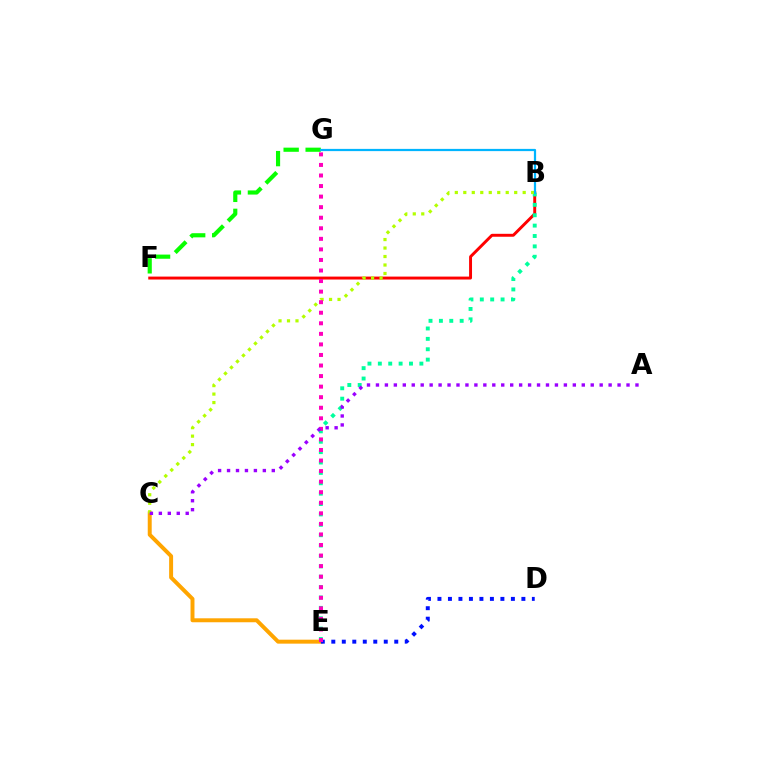{('C', 'E'): [{'color': '#ffa500', 'line_style': 'solid', 'thickness': 2.85}], ('D', 'E'): [{'color': '#0010ff', 'line_style': 'dotted', 'thickness': 2.85}], ('B', 'F'): [{'color': '#ff0000', 'line_style': 'solid', 'thickness': 2.11}], ('B', 'E'): [{'color': '#00ff9d', 'line_style': 'dotted', 'thickness': 2.82}], ('B', 'C'): [{'color': '#b3ff00', 'line_style': 'dotted', 'thickness': 2.3}], ('F', 'G'): [{'color': '#08ff00', 'line_style': 'dashed', 'thickness': 2.99}], ('E', 'G'): [{'color': '#ff00bd', 'line_style': 'dotted', 'thickness': 2.87}], ('B', 'G'): [{'color': '#00b5ff', 'line_style': 'solid', 'thickness': 1.6}], ('A', 'C'): [{'color': '#9b00ff', 'line_style': 'dotted', 'thickness': 2.43}]}